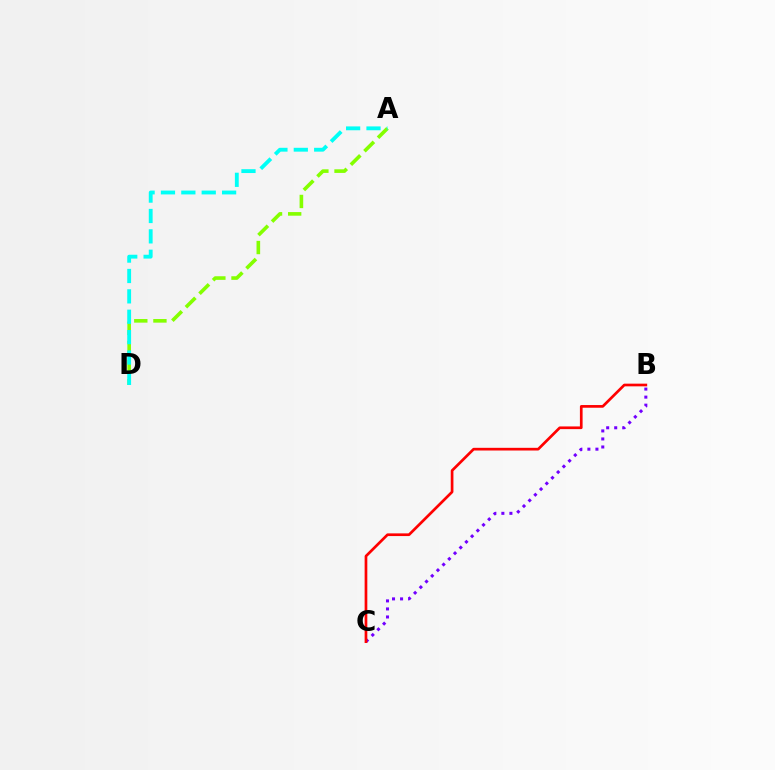{('A', 'D'): [{'color': '#84ff00', 'line_style': 'dashed', 'thickness': 2.6}, {'color': '#00fff6', 'line_style': 'dashed', 'thickness': 2.77}], ('B', 'C'): [{'color': '#7200ff', 'line_style': 'dotted', 'thickness': 2.18}, {'color': '#ff0000', 'line_style': 'solid', 'thickness': 1.94}]}